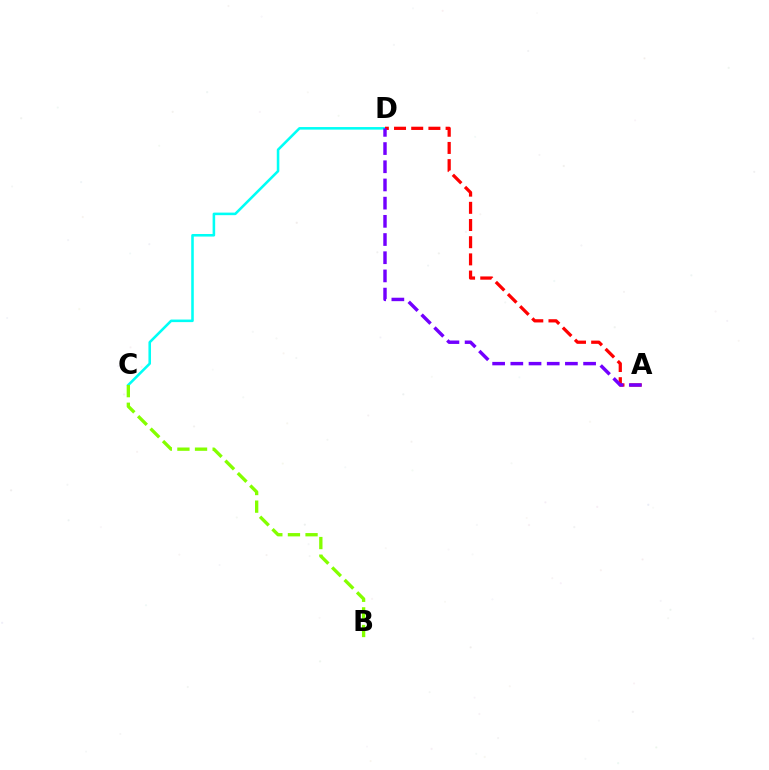{('C', 'D'): [{'color': '#00fff6', 'line_style': 'solid', 'thickness': 1.85}], ('A', 'D'): [{'color': '#ff0000', 'line_style': 'dashed', 'thickness': 2.33}, {'color': '#7200ff', 'line_style': 'dashed', 'thickness': 2.47}], ('B', 'C'): [{'color': '#84ff00', 'line_style': 'dashed', 'thickness': 2.39}]}